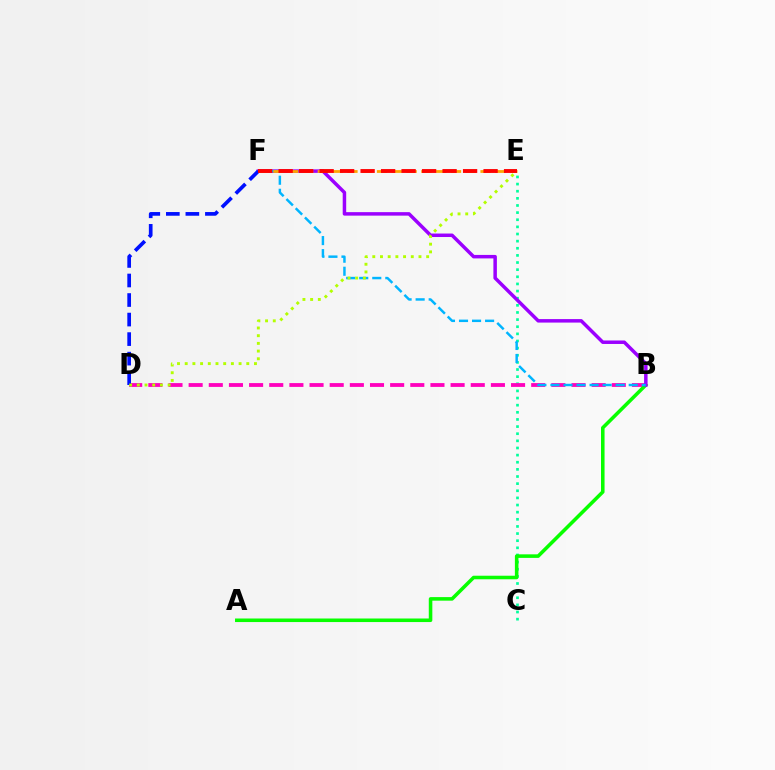{('C', 'E'): [{'color': '#00ff9d', 'line_style': 'dotted', 'thickness': 1.94}], ('B', 'D'): [{'color': '#ff00bd', 'line_style': 'dashed', 'thickness': 2.74}], ('A', 'B'): [{'color': '#08ff00', 'line_style': 'solid', 'thickness': 2.56}], ('B', 'F'): [{'color': '#9b00ff', 'line_style': 'solid', 'thickness': 2.51}, {'color': '#00b5ff', 'line_style': 'dashed', 'thickness': 1.77}], ('E', 'F'): [{'color': '#ffa500', 'line_style': 'dashed', 'thickness': 2.01}, {'color': '#ff0000', 'line_style': 'dashed', 'thickness': 2.78}], ('D', 'F'): [{'color': '#0010ff', 'line_style': 'dashed', 'thickness': 2.65}], ('D', 'E'): [{'color': '#b3ff00', 'line_style': 'dotted', 'thickness': 2.09}]}